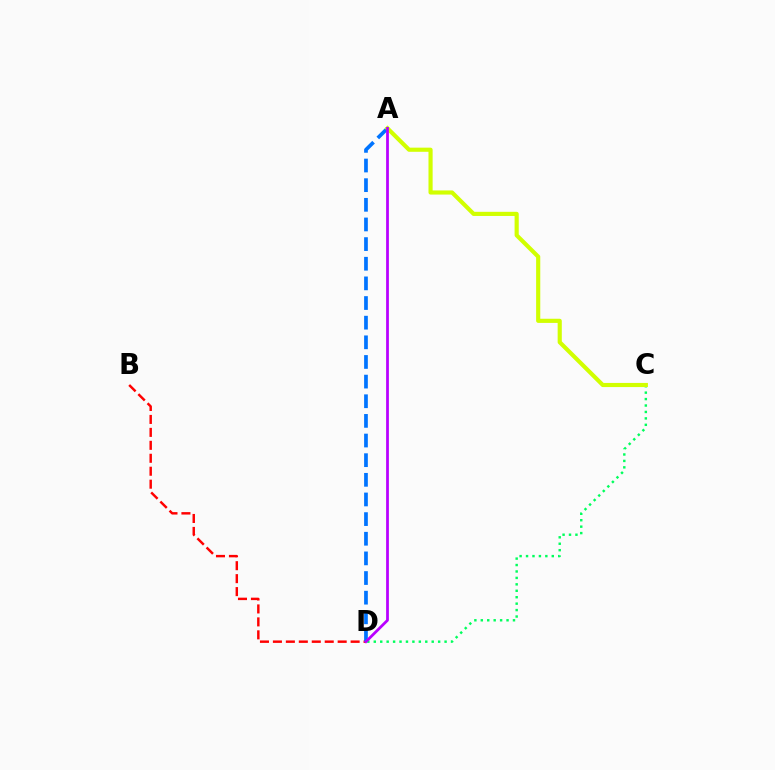{('C', 'D'): [{'color': '#00ff5c', 'line_style': 'dotted', 'thickness': 1.75}], ('B', 'D'): [{'color': '#ff0000', 'line_style': 'dashed', 'thickness': 1.76}], ('A', 'D'): [{'color': '#0074ff', 'line_style': 'dashed', 'thickness': 2.67}, {'color': '#b900ff', 'line_style': 'solid', 'thickness': 1.99}], ('A', 'C'): [{'color': '#d1ff00', 'line_style': 'solid', 'thickness': 2.98}]}